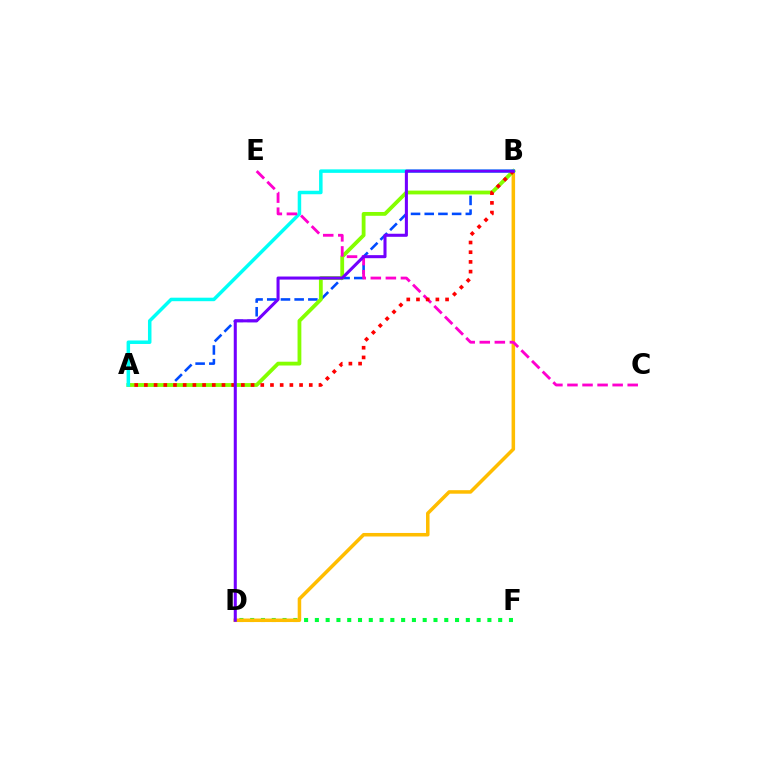{('D', 'F'): [{'color': '#00ff39', 'line_style': 'dotted', 'thickness': 2.93}], ('B', 'D'): [{'color': '#ffbd00', 'line_style': 'solid', 'thickness': 2.54}, {'color': '#7200ff', 'line_style': 'solid', 'thickness': 2.2}], ('A', 'B'): [{'color': '#004bff', 'line_style': 'dashed', 'thickness': 1.86}, {'color': '#84ff00', 'line_style': 'solid', 'thickness': 2.74}, {'color': '#00fff6', 'line_style': 'solid', 'thickness': 2.52}, {'color': '#ff0000', 'line_style': 'dotted', 'thickness': 2.64}], ('C', 'E'): [{'color': '#ff00cf', 'line_style': 'dashed', 'thickness': 2.05}]}